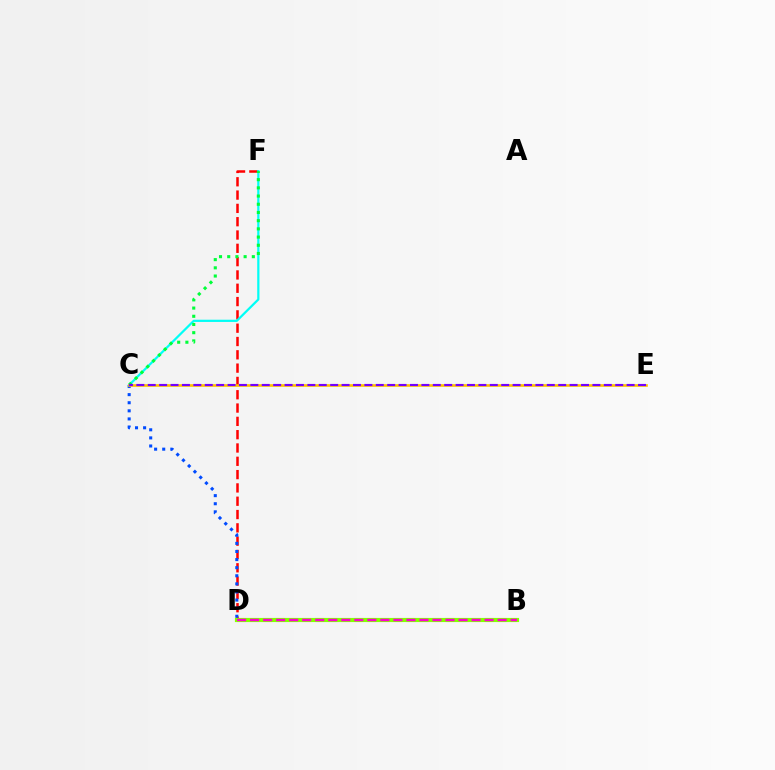{('D', 'F'): [{'color': '#ff0000', 'line_style': 'dashed', 'thickness': 1.81}], ('C', 'F'): [{'color': '#00fff6', 'line_style': 'solid', 'thickness': 1.6}, {'color': '#00ff39', 'line_style': 'dotted', 'thickness': 2.23}], ('C', 'D'): [{'color': '#004bff', 'line_style': 'dotted', 'thickness': 2.2}], ('B', 'D'): [{'color': '#84ff00', 'line_style': 'solid', 'thickness': 2.99}, {'color': '#ff00cf', 'line_style': 'dashed', 'thickness': 1.77}], ('C', 'E'): [{'color': '#ffbd00', 'line_style': 'solid', 'thickness': 1.89}, {'color': '#7200ff', 'line_style': 'dashed', 'thickness': 1.55}]}